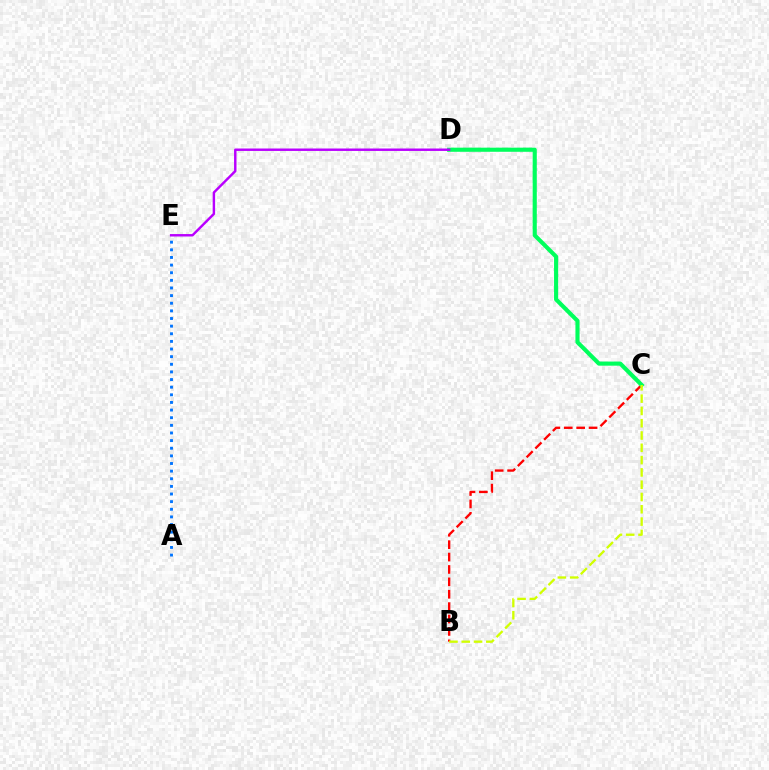{('A', 'E'): [{'color': '#0074ff', 'line_style': 'dotted', 'thickness': 2.07}], ('B', 'C'): [{'color': '#ff0000', 'line_style': 'dashed', 'thickness': 1.68}, {'color': '#d1ff00', 'line_style': 'dashed', 'thickness': 1.67}], ('C', 'D'): [{'color': '#00ff5c', 'line_style': 'solid', 'thickness': 2.98}], ('D', 'E'): [{'color': '#b900ff', 'line_style': 'solid', 'thickness': 1.75}]}